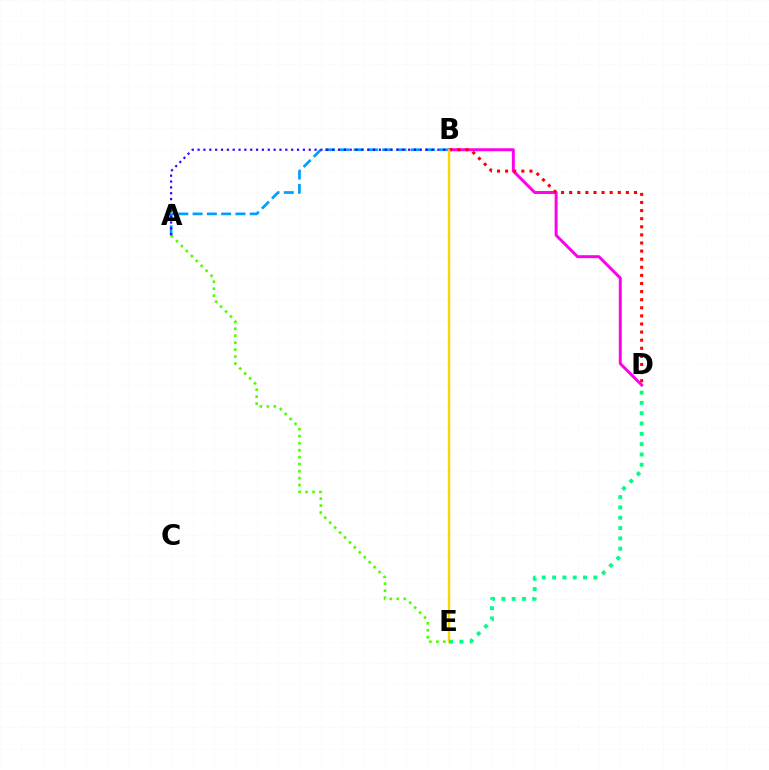{('B', 'D'): [{'color': '#ff00ed', 'line_style': 'solid', 'thickness': 2.13}, {'color': '#ff0000', 'line_style': 'dotted', 'thickness': 2.2}], ('A', 'E'): [{'color': '#4fff00', 'line_style': 'dotted', 'thickness': 1.9}], ('A', 'B'): [{'color': '#009eff', 'line_style': 'dashed', 'thickness': 1.94}, {'color': '#3700ff', 'line_style': 'dotted', 'thickness': 1.59}], ('B', 'E'): [{'color': '#ffd500', 'line_style': 'solid', 'thickness': 1.71}], ('D', 'E'): [{'color': '#00ff86', 'line_style': 'dotted', 'thickness': 2.8}]}